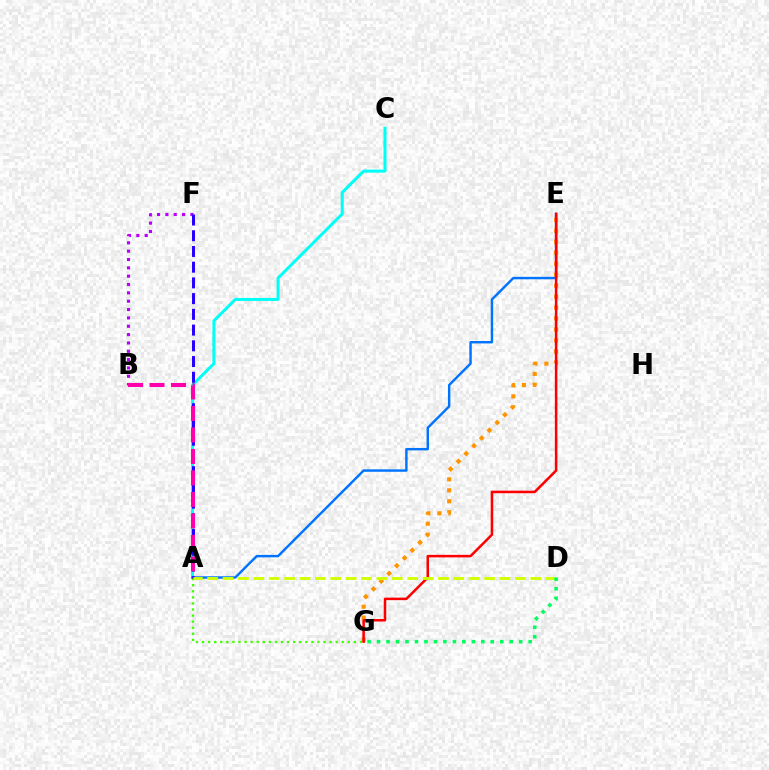{('B', 'F'): [{'color': '#b900ff', 'line_style': 'dotted', 'thickness': 2.27}], ('A', 'C'): [{'color': '#00fff6', 'line_style': 'solid', 'thickness': 2.17}], ('A', 'E'): [{'color': '#0074ff', 'line_style': 'solid', 'thickness': 1.75}], ('E', 'G'): [{'color': '#ff9400', 'line_style': 'dotted', 'thickness': 2.98}, {'color': '#ff0000', 'line_style': 'solid', 'thickness': 1.82}], ('A', 'G'): [{'color': '#3dff00', 'line_style': 'dotted', 'thickness': 1.65}], ('A', 'F'): [{'color': '#2500ff', 'line_style': 'dashed', 'thickness': 2.14}], ('A', 'D'): [{'color': '#d1ff00', 'line_style': 'dashed', 'thickness': 2.09}], ('D', 'G'): [{'color': '#00ff5c', 'line_style': 'dotted', 'thickness': 2.57}], ('A', 'B'): [{'color': '#ff00ac', 'line_style': 'dashed', 'thickness': 2.92}]}